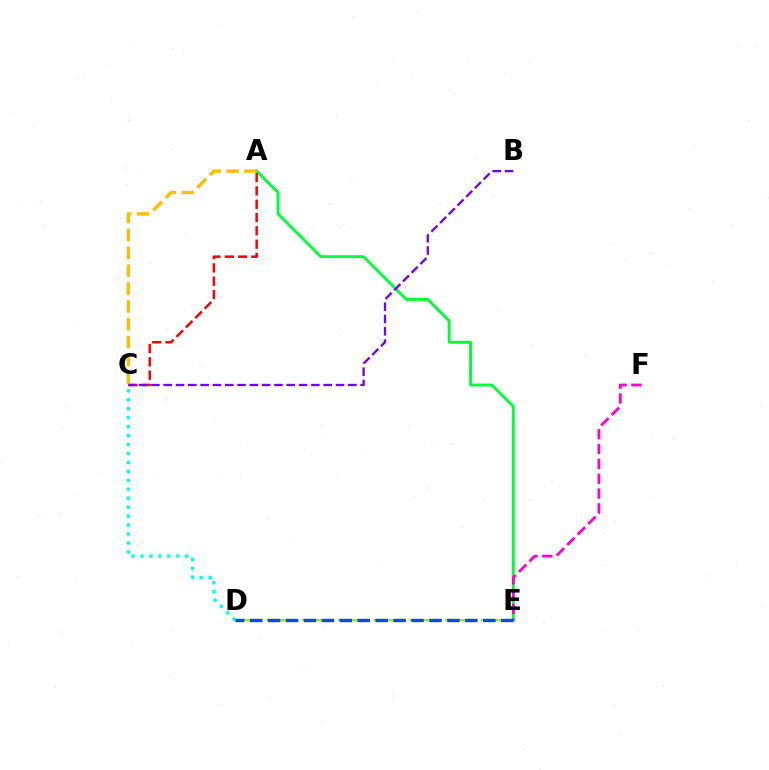{('A', 'E'): [{'color': '#00ff39', 'line_style': 'solid', 'thickness': 2.08}], ('C', 'D'): [{'color': '#00fff6', 'line_style': 'dotted', 'thickness': 2.43}], ('A', 'C'): [{'color': '#ff0000', 'line_style': 'dashed', 'thickness': 1.81}, {'color': '#ffbd00', 'line_style': 'dashed', 'thickness': 2.43}], ('D', 'E'): [{'color': '#84ff00', 'line_style': 'dashed', 'thickness': 1.62}, {'color': '#004bff', 'line_style': 'dashed', 'thickness': 2.44}], ('E', 'F'): [{'color': '#ff00cf', 'line_style': 'dashed', 'thickness': 2.02}], ('B', 'C'): [{'color': '#7200ff', 'line_style': 'dashed', 'thickness': 1.67}]}